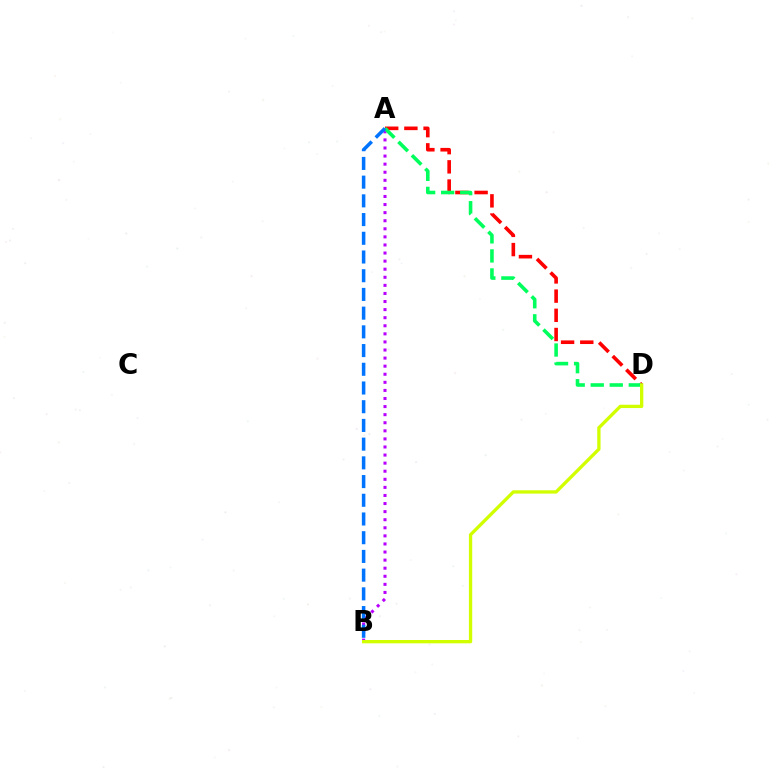{('A', 'D'): [{'color': '#ff0000', 'line_style': 'dashed', 'thickness': 2.61}, {'color': '#00ff5c', 'line_style': 'dashed', 'thickness': 2.59}], ('A', 'B'): [{'color': '#b900ff', 'line_style': 'dotted', 'thickness': 2.2}, {'color': '#0074ff', 'line_style': 'dashed', 'thickness': 2.54}], ('B', 'D'): [{'color': '#d1ff00', 'line_style': 'solid', 'thickness': 2.39}]}